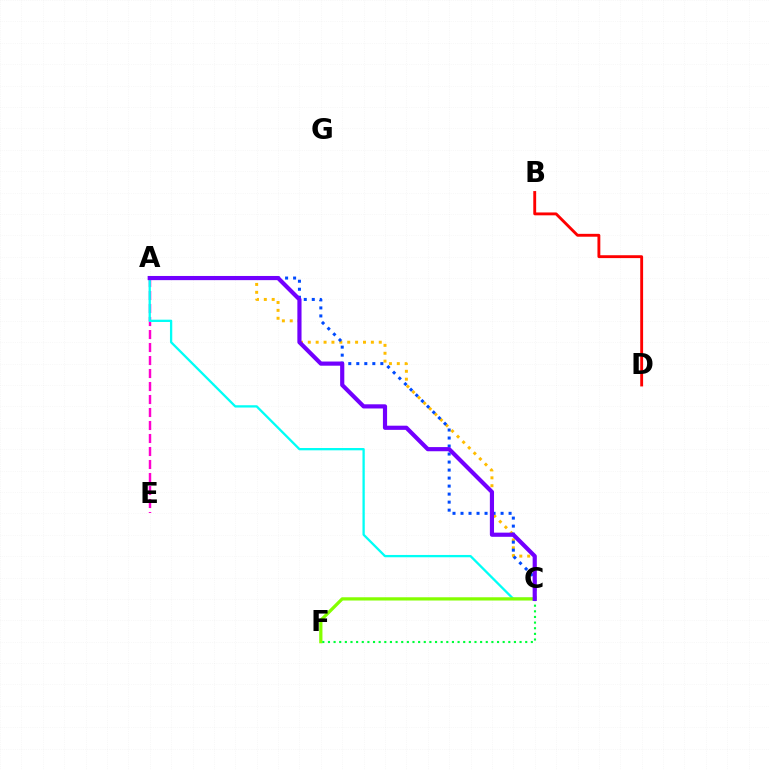{('A', 'C'): [{'color': '#ffbd00', 'line_style': 'dotted', 'thickness': 2.14}, {'color': '#004bff', 'line_style': 'dotted', 'thickness': 2.18}, {'color': '#00fff6', 'line_style': 'solid', 'thickness': 1.66}, {'color': '#7200ff', 'line_style': 'solid', 'thickness': 3.0}], ('A', 'E'): [{'color': '#ff00cf', 'line_style': 'dashed', 'thickness': 1.77}], ('B', 'D'): [{'color': '#ff0000', 'line_style': 'solid', 'thickness': 2.07}], ('C', 'F'): [{'color': '#84ff00', 'line_style': 'solid', 'thickness': 2.33}, {'color': '#00ff39', 'line_style': 'dotted', 'thickness': 1.53}]}